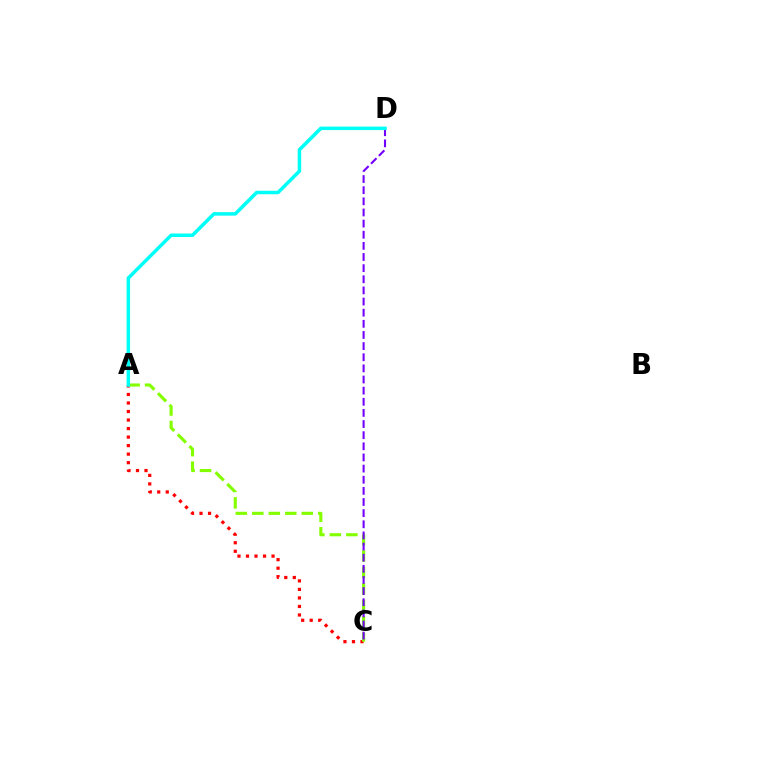{('A', 'C'): [{'color': '#ff0000', 'line_style': 'dotted', 'thickness': 2.32}, {'color': '#84ff00', 'line_style': 'dashed', 'thickness': 2.24}], ('C', 'D'): [{'color': '#7200ff', 'line_style': 'dashed', 'thickness': 1.51}], ('A', 'D'): [{'color': '#00fff6', 'line_style': 'solid', 'thickness': 2.51}]}